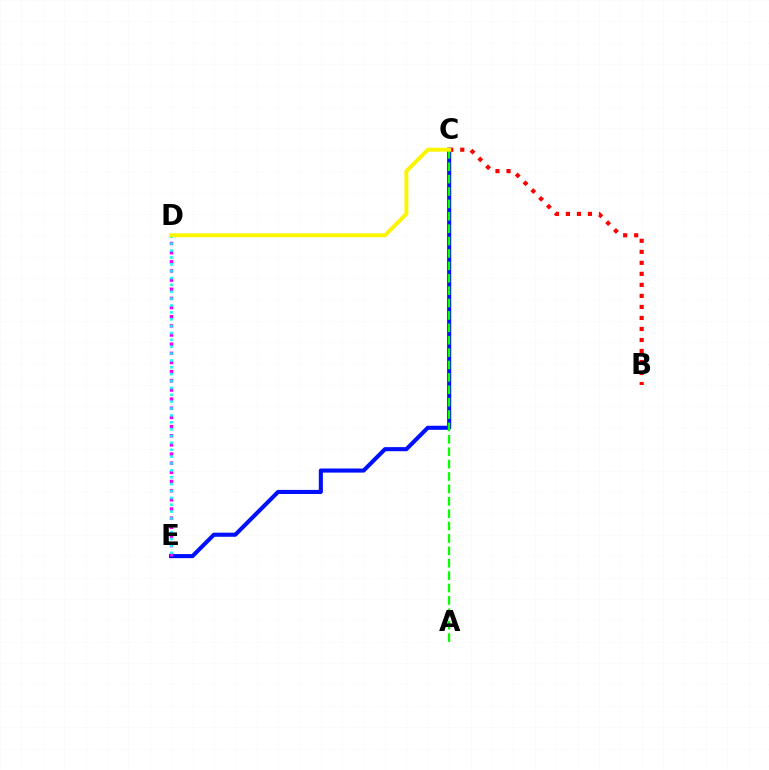{('C', 'E'): [{'color': '#0010ff', 'line_style': 'solid', 'thickness': 2.94}], ('B', 'C'): [{'color': '#ff0000', 'line_style': 'dotted', 'thickness': 2.99}], ('D', 'E'): [{'color': '#ee00ff', 'line_style': 'dotted', 'thickness': 2.49}, {'color': '#00fff6', 'line_style': 'dotted', 'thickness': 1.87}], ('A', 'C'): [{'color': '#08ff00', 'line_style': 'dashed', 'thickness': 1.68}], ('C', 'D'): [{'color': '#fcf500', 'line_style': 'solid', 'thickness': 2.81}]}